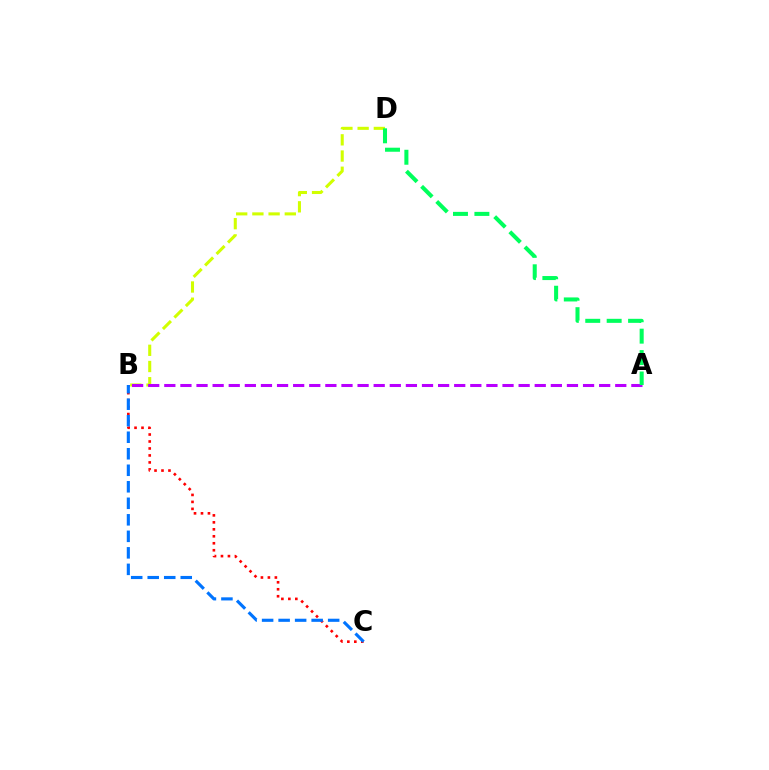{('B', 'C'): [{'color': '#ff0000', 'line_style': 'dotted', 'thickness': 1.89}, {'color': '#0074ff', 'line_style': 'dashed', 'thickness': 2.24}], ('B', 'D'): [{'color': '#d1ff00', 'line_style': 'dashed', 'thickness': 2.2}], ('A', 'B'): [{'color': '#b900ff', 'line_style': 'dashed', 'thickness': 2.19}], ('A', 'D'): [{'color': '#00ff5c', 'line_style': 'dashed', 'thickness': 2.91}]}